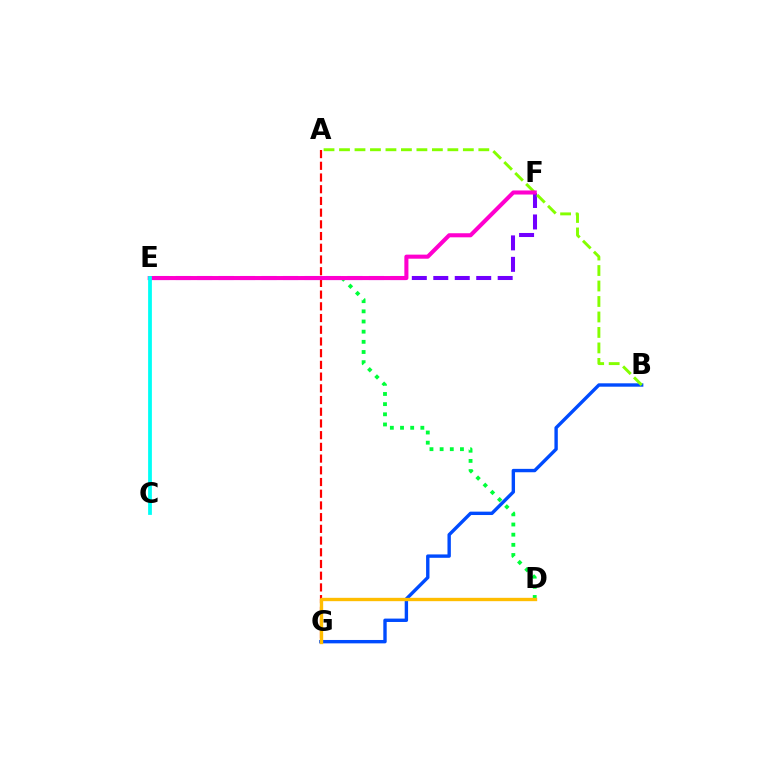{('D', 'E'): [{'color': '#00ff39', 'line_style': 'dotted', 'thickness': 2.76}], ('A', 'G'): [{'color': '#ff0000', 'line_style': 'dashed', 'thickness': 1.59}], ('B', 'G'): [{'color': '#004bff', 'line_style': 'solid', 'thickness': 2.44}], ('E', 'F'): [{'color': '#7200ff', 'line_style': 'dashed', 'thickness': 2.92}, {'color': '#ff00cf', 'line_style': 'solid', 'thickness': 2.93}], ('A', 'B'): [{'color': '#84ff00', 'line_style': 'dashed', 'thickness': 2.1}], ('D', 'G'): [{'color': '#ffbd00', 'line_style': 'solid', 'thickness': 2.41}], ('C', 'E'): [{'color': '#00fff6', 'line_style': 'solid', 'thickness': 2.72}]}